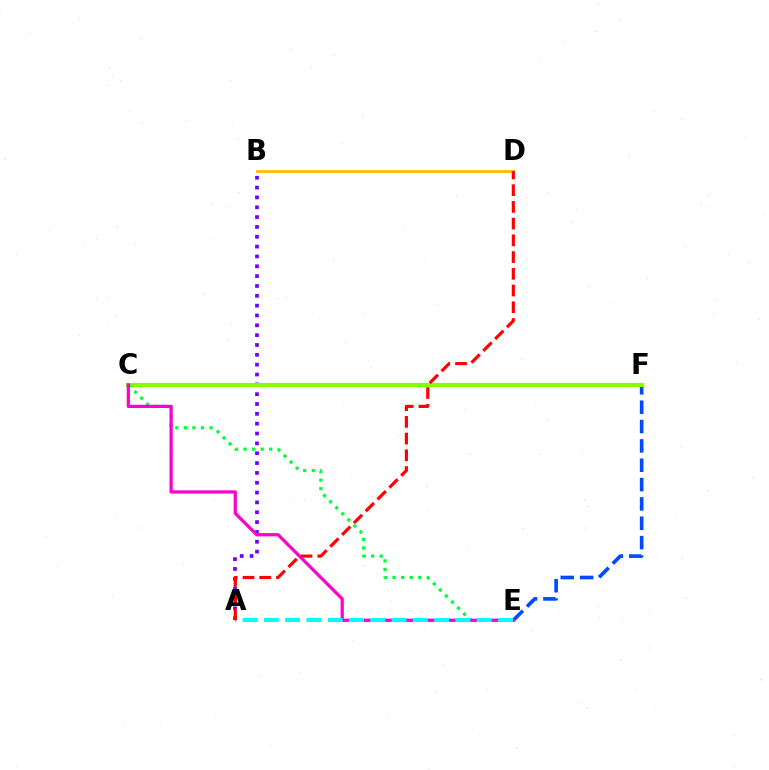{('A', 'B'): [{'color': '#7200ff', 'line_style': 'dotted', 'thickness': 2.67}], ('B', 'D'): [{'color': '#ffbd00', 'line_style': 'solid', 'thickness': 2.05}], ('E', 'F'): [{'color': '#004bff', 'line_style': 'dashed', 'thickness': 2.63}], ('C', 'F'): [{'color': '#84ff00', 'line_style': 'solid', 'thickness': 2.99}], ('C', 'E'): [{'color': '#00ff39', 'line_style': 'dotted', 'thickness': 2.33}, {'color': '#ff00cf', 'line_style': 'solid', 'thickness': 2.34}], ('A', 'E'): [{'color': '#00fff6', 'line_style': 'dashed', 'thickness': 2.89}], ('A', 'D'): [{'color': '#ff0000', 'line_style': 'dashed', 'thickness': 2.27}]}